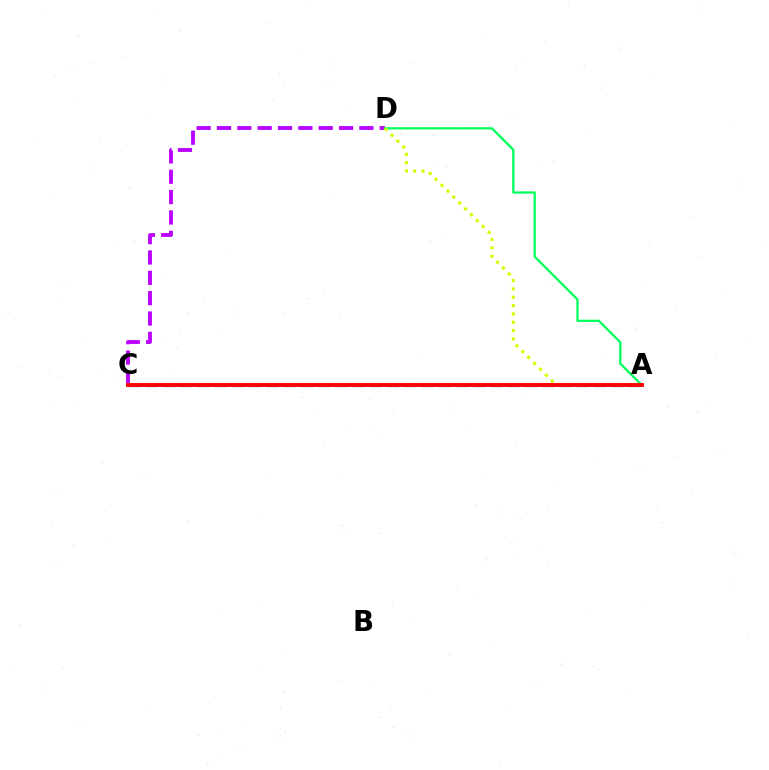{('A', 'C'): [{'color': '#0074ff', 'line_style': 'dashed', 'thickness': 2.34}, {'color': '#ff0000', 'line_style': 'solid', 'thickness': 2.79}], ('C', 'D'): [{'color': '#b900ff', 'line_style': 'dashed', 'thickness': 2.76}], ('A', 'D'): [{'color': '#00ff5c', 'line_style': 'solid', 'thickness': 1.63}, {'color': '#d1ff00', 'line_style': 'dotted', 'thickness': 2.26}]}